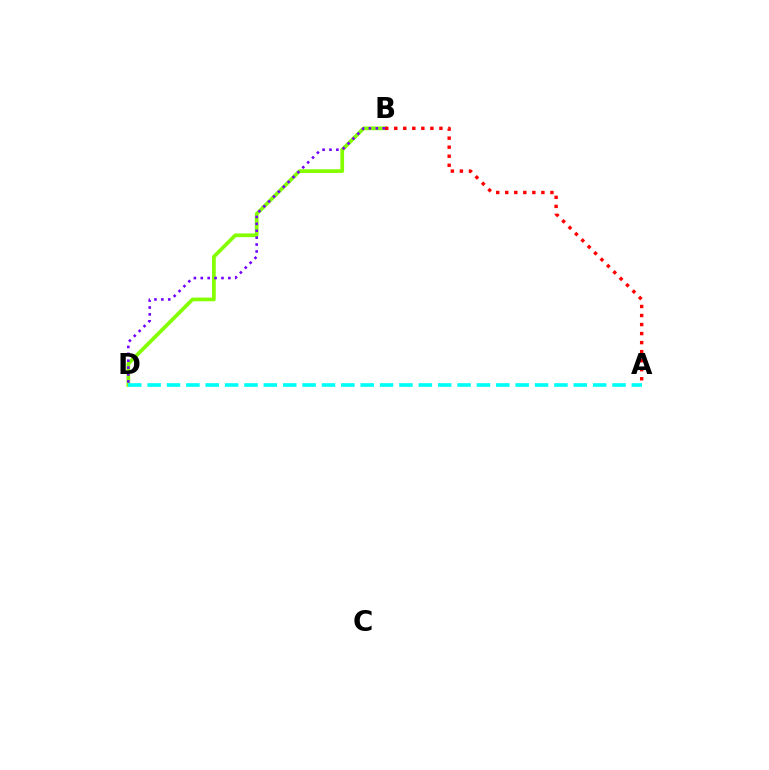{('B', 'D'): [{'color': '#84ff00', 'line_style': 'solid', 'thickness': 2.66}, {'color': '#7200ff', 'line_style': 'dotted', 'thickness': 1.87}], ('A', 'D'): [{'color': '#00fff6', 'line_style': 'dashed', 'thickness': 2.63}], ('A', 'B'): [{'color': '#ff0000', 'line_style': 'dotted', 'thickness': 2.45}]}